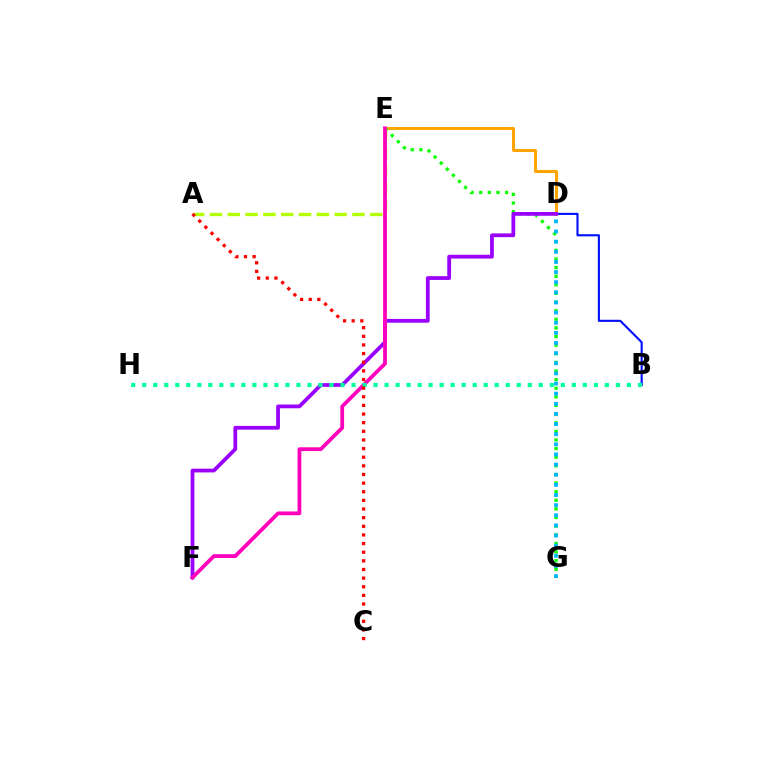{('B', 'D'): [{'color': '#0010ff', 'line_style': 'solid', 'thickness': 1.53}], ('D', 'E'): [{'color': '#ffa500', 'line_style': 'solid', 'thickness': 2.18}], ('E', 'G'): [{'color': '#08ff00', 'line_style': 'dotted', 'thickness': 2.34}], ('A', 'E'): [{'color': '#b3ff00', 'line_style': 'dashed', 'thickness': 2.42}], ('D', 'F'): [{'color': '#9b00ff', 'line_style': 'solid', 'thickness': 2.71}], ('D', 'G'): [{'color': '#00b5ff', 'line_style': 'dotted', 'thickness': 2.75}], ('E', 'F'): [{'color': '#ff00bd', 'line_style': 'solid', 'thickness': 2.71}], ('B', 'H'): [{'color': '#00ff9d', 'line_style': 'dotted', 'thickness': 2.99}], ('A', 'C'): [{'color': '#ff0000', 'line_style': 'dotted', 'thickness': 2.35}]}